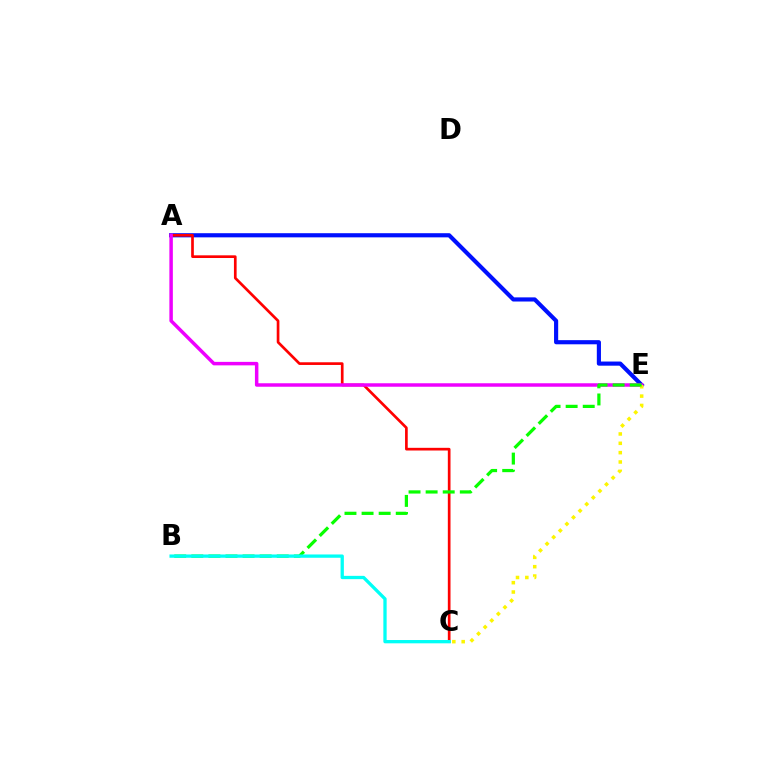{('A', 'E'): [{'color': '#0010ff', 'line_style': 'solid', 'thickness': 2.99}, {'color': '#ee00ff', 'line_style': 'solid', 'thickness': 2.51}], ('A', 'C'): [{'color': '#ff0000', 'line_style': 'solid', 'thickness': 1.93}], ('C', 'E'): [{'color': '#fcf500', 'line_style': 'dotted', 'thickness': 2.54}], ('B', 'E'): [{'color': '#08ff00', 'line_style': 'dashed', 'thickness': 2.32}], ('B', 'C'): [{'color': '#00fff6', 'line_style': 'solid', 'thickness': 2.37}]}